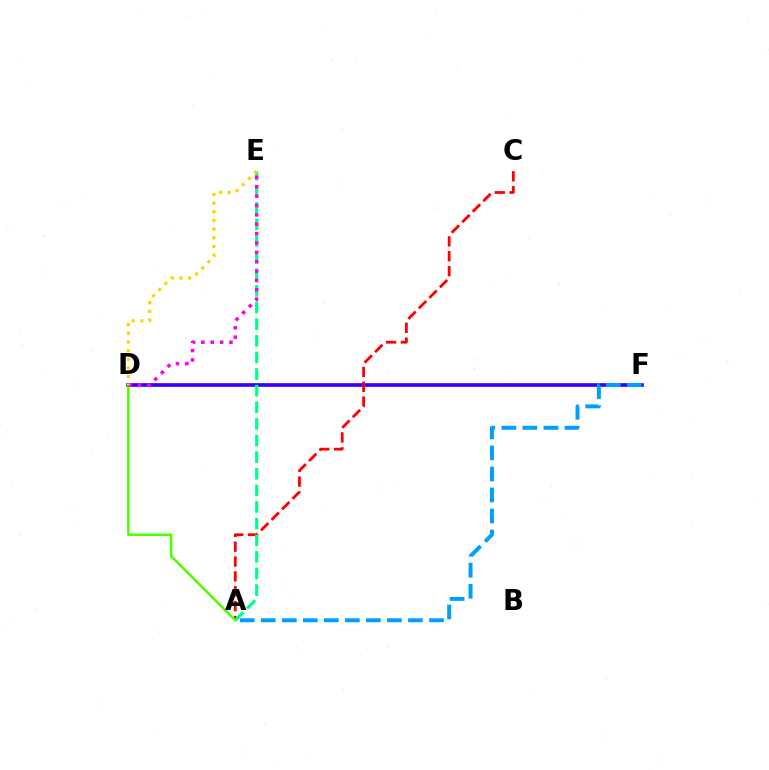{('D', 'F'): [{'color': '#3700ff', 'line_style': 'solid', 'thickness': 2.66}], ('A', 'C'): [{'color': '#ff0000', 'line_style': 'dashed', 'thickness': 2.02}], ('A', 'E'): [{'color': '#00ff86', 'line_style': 'dashed', 'thickness': 2.26}], ('A', 'D'): [{'color': '#4fff00', 'line_style': 'solid', 'thickness': 1.82}], ('D', 'E'): [{'color': '#ff00ed', 'line_style': 'dotted', 'thickness': 2.54}, {'color': '#ffd500', 'line_style': 'dotted', 'thickness': 2.35}], ('A', 'F'): [{'color': '#009eff', 'line_style': 'dashed', 'thickness': 2.86}]}